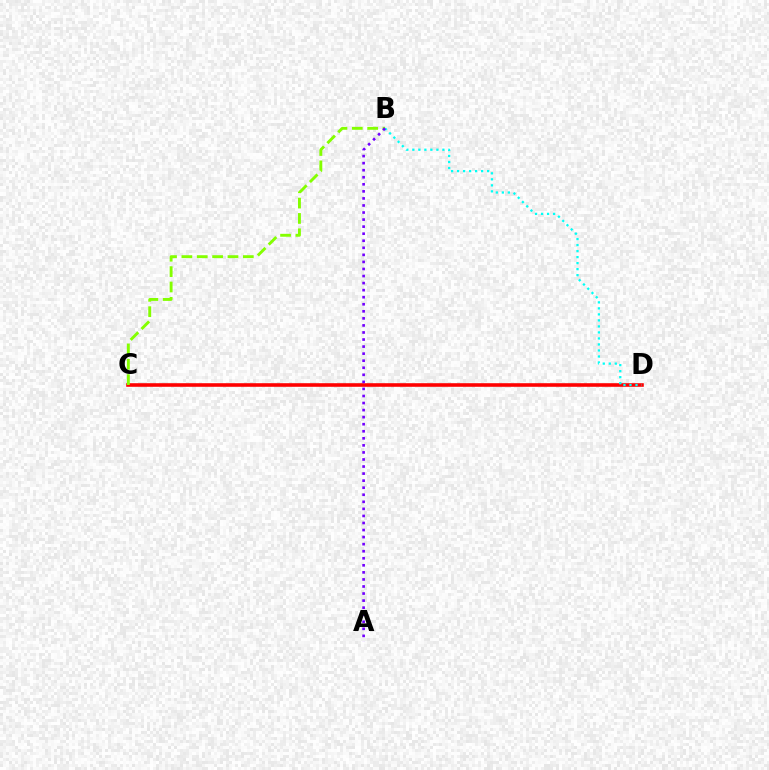{('C', 'D'): [{'color': '#ff0000', 'line_style': 'solid', 'thickness': 2.58}], ('B', 'C'): [{'color': '#84ff00', 'line_style': 'dashed', 'thickness': 2.09}], ('B', 'D'): [{'color': '#00fff6', 'line_style': 'dotted', 'thickness': 1.63}], ('A', 'B'): [{'color': '#7200ff', 'line_style': 'dotted', 'thickness': 1.92}]}